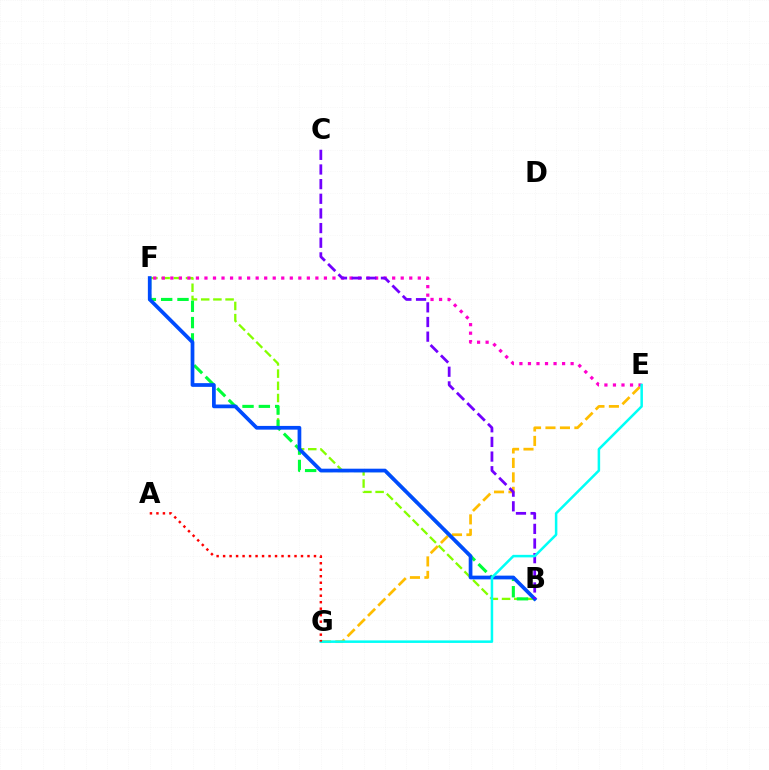{('B', 'F'): [{'color': '#84ff00', 'line_style': 'dashed', 'thickness': 1.66}, {'color': '#00ff39', 'line_style': 'dashed', 'thickness': 2.22}, {'color': '#004bff', 'line_style': 'solid', 'thickness': 2.68}], ('E', 'G'): [{'color': '#ffbd00', 'line_style': 'dashed', 'thickness': 1.96}, {'color': '#00fff6', 'line_style': 'solid', 'thickness': 1.81}], ('E', 'F'): [{'color': '#ff00cf', 'line_style': 'dotted', 'thickness': 2.32}], ('B', 'C'): [{'color': '#7200ff', 'line_style': 'dashed', 'thickness': 1.99}], ('A', 'G'): [{'color': '#ff0000', 'line_style': 'dotted', 'thickness': 1.76}]}